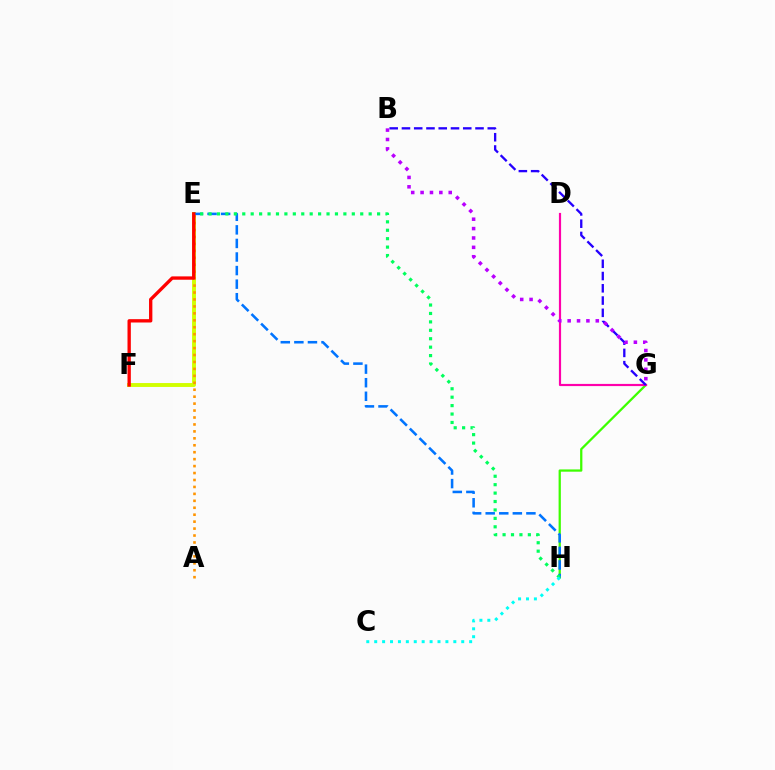{('G', 'H'): [{'color': '#3dff00', 'line_style': 'solid', 'thickness': 1.63}], ('E', 'F'): [{'color': '#d1ff00', 'line_style': 'solid', 'thickness': 2.81}, {'color': '#ff0000', 'line_style': 'solid', 'thickness': 2.4}], ('D', 'G'): [{'color': '#ff00ac', 'line_style': 'solid', 'thickness': 1.57}], ('E', 'H'): [{'color': '#0074ff', 'line_style': 'dashed', 'thickness': 1.84}, {'color': '#00ff5c', 'line_style': 'dotted', 'thickness': 2.29}], ('B', 'G'): [{'color': '#2500ff', 'line_style': 'dashed', 'thickness': 1.67}, {'color': '#b900ff', 'line_style': 'dotted', 'thickness': 2.55}], ('A', 'E'): [{'color': '#ff9400', 'line_style': 'dotted', 'thickness': 1.89}], ('C', 'H'): [{'color': '#00fff6', 'line_style': 'dotted', 'thickness': 2.15}]}